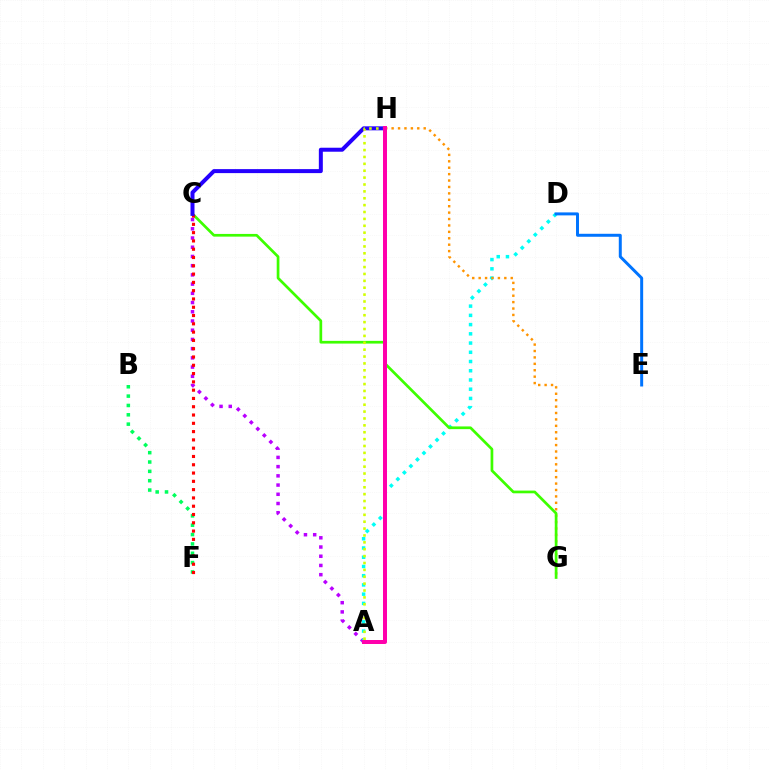{('A', 'C'): [{'color': '#b900ff', 'line_style': 'dotted', 'thickness': 2.5}], ('A', 'D'): [{'color': '#00fff6', 'line_style': 'dotted', 'thickness': 2.51}], ('B', 'F'): [{'color': '#00ff5c', 'line_style': 'dotted', 'thickness': 2.54}], ('G', 'H'): [{'color': '#ff9400', 'line_style': 'dotted', 'thickness': 1.74}], ('C', 'G'): [{'color': '#3dff00', 'line_style': 'solid', 'thickness': 1.95}], ('D', 'E'): [{'color': '#0074ff', 'line_style': 'solid', 'thickness': 2.15}], ('C', 'F'): [{'color': '#ff0000', 'line_style': 'dotted', 'thickness': 2.25}], ('C', 'H'): [{'color': '#2500ff', 'line_style': 'solid', 'thickness': 2.87}], ('A', 'H'): [{'color': '#d1ff00', 'line_style': 'dotted', 'thickness': 1.87}, {'color': '#ff00ac', 'line_style': 'solid', 'thickness': 2.88}]}